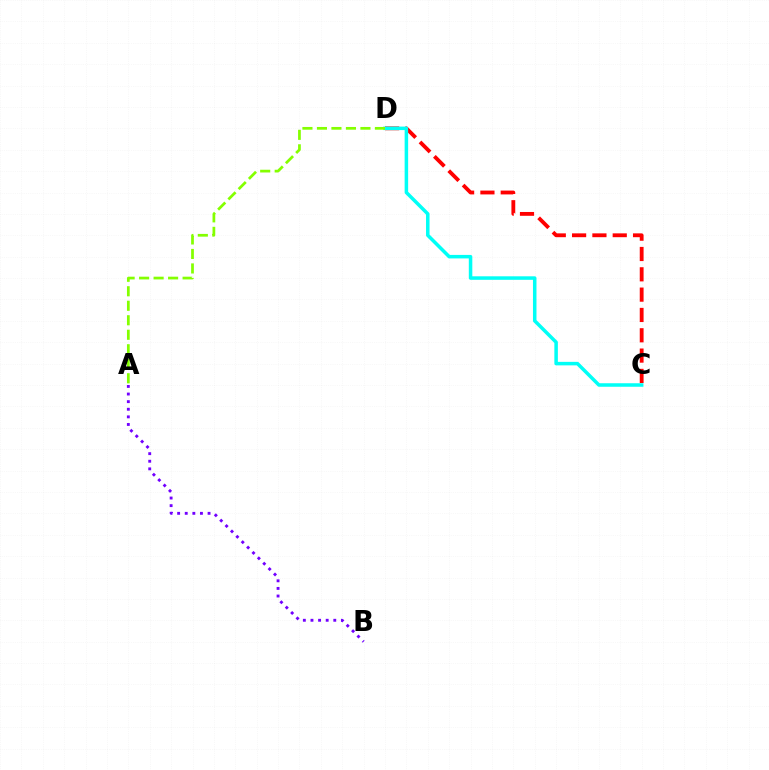{('C', 'D'): [{'color': '#ff0000', 'line_style': 'dashed', 'thickness': 2.76}, {'color': '#00fff6', 'line_style': 'solid', 'thickness': 2.53}], ('A', 'B'): [{'color': '#7200ff', 'line_style': 'dotted', 'thickness': 2.07}], ('A', 'D'): [{'color': '#84ff00', 'line_style': 'dashed', 'thickness': 1.97}]}